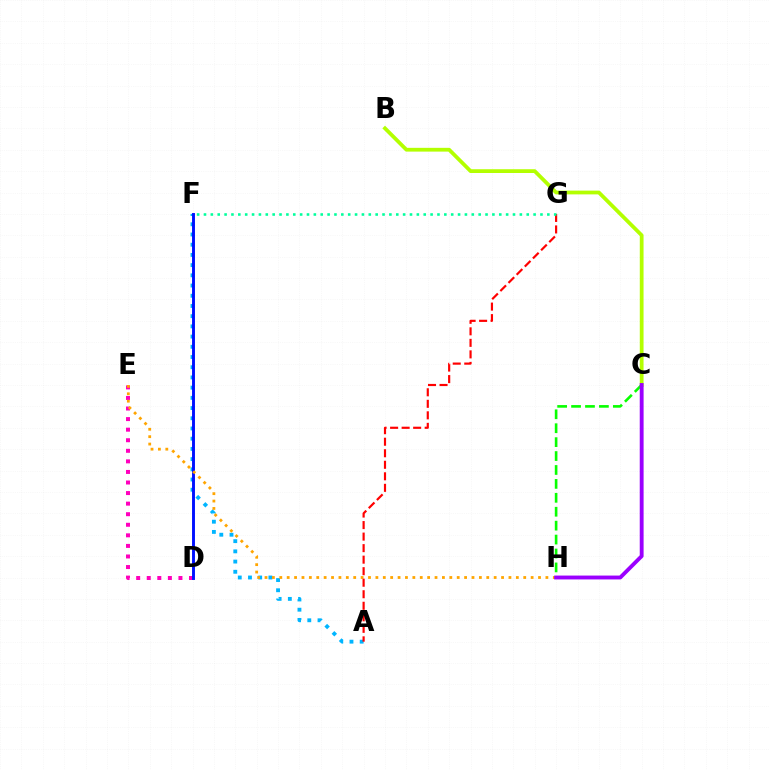{('A', 'F'): [{'color': '#00b5ff', 'line_style': 'dotted', 'thickness': 2.77}], ('D', 'E'): [{'color': '#ff00bd', 'line_style': 'dotted', 'thickness': 2.87}], ('B', 'C'): [{'color': '#b3ff00', 'line_style': 'solid', 'thickness': 2.71}], ('D', 'F'): [{'color': '#0010ff', 'line_style': 'solid', 'thickness': 2.1}], ('E', 'H'): [{'color': '#ffa500', 'line_style': 'dotted', 'thickness': 2.01}], ('A', 'G'): [{'color': '#ff0000', 'line_style': 'dashed', 'thickness': 1.57}], ('C', 'H'): [{'color': '#08ff00', 'line_style': 'dashed', 'thickness': 1.89}, {'color': '#9b00ff', 'line_style': 'solid', 'thickness': 2.78}], ('F', 'G'): [{'color': '#00ff9d', 'line_style': 'dotted', 'thickness': 1.87}]}